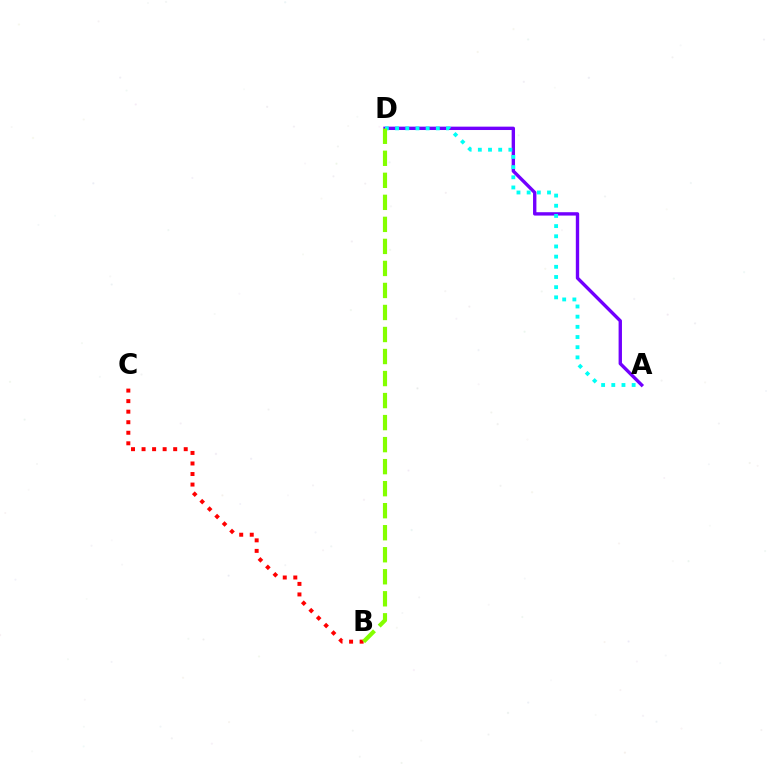{('A', 'D'): [{'color': '#7200ff', 'line_style': 'solid', 'thickness': 2.42}, {'color': '#00fff6', 'line_style': 'dotted', 'thickness': 2.77}], ('B', 'C'): [{'color': '#ff0000', 'line_style': 'dotted', 'thickness': 2.86}], ('B', 'D'): [{'color': '#84ff00', 'line_style': 'dashed', 'thickness': 2.99}]}